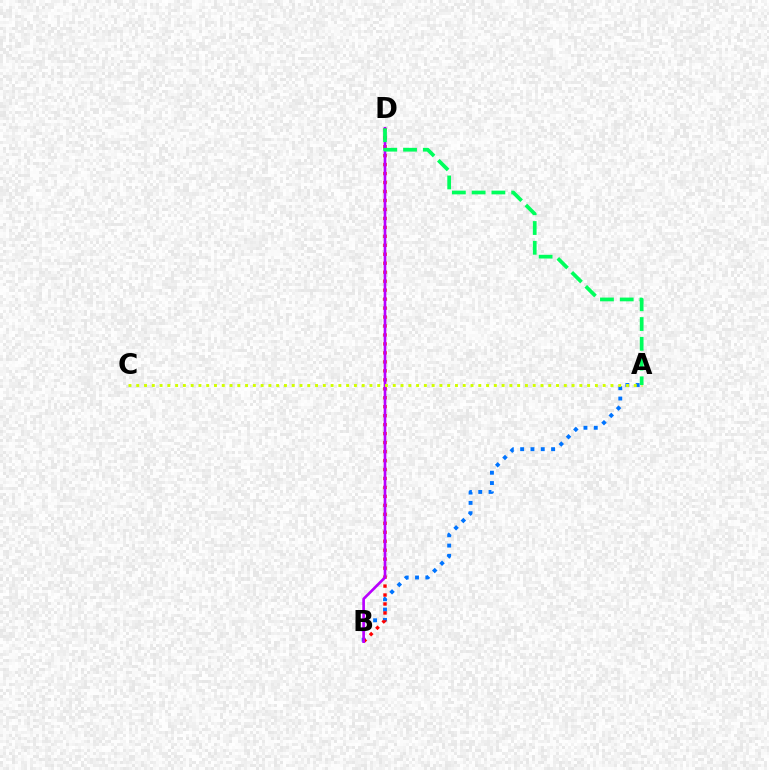{('A', 'B'): [{'color': '#0074ff', 'line_style': 'dotted', 'thickness': 2.8}], ('B', 'D'): [{'color': '#ff0000', 'line_style': 'dotted', 'thickness': 2.44}, {'color': '#b900ff', 'line_style': 'solid', 'thickness': 1.92}], ('A', 'C'): [{'color': '#d1ff00', 'line_style': 'dotted', 'thickness': 2.11}], ('A', 'D'): [{'color': '#00ff5c', 'line_style': 'dashed', 'thickness': 2.69}]}